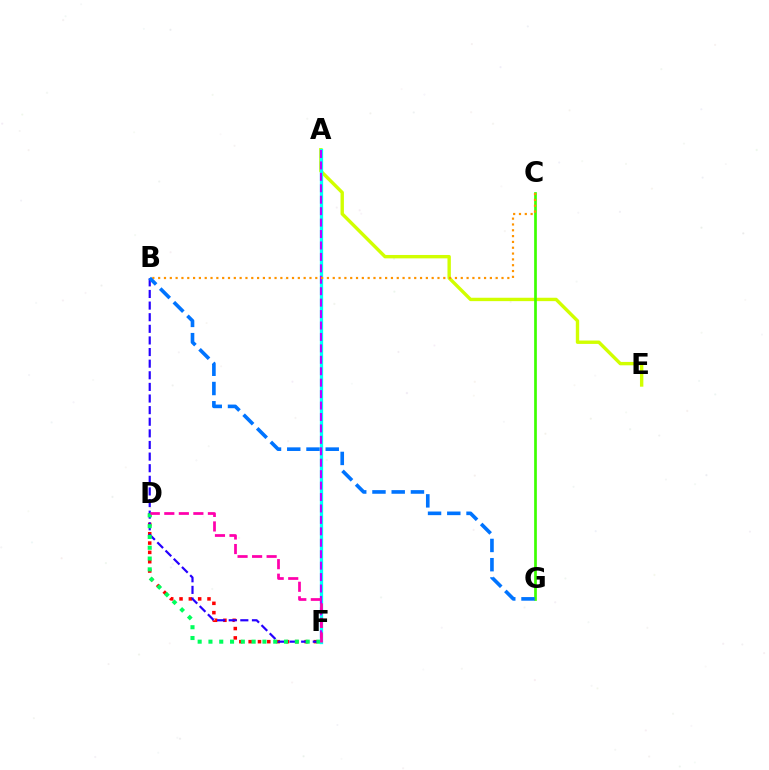{('D', 'F'): [{'color': '#ff0000', 'line_style': 'dotted', 'thickness': 2.53}, {'color': '#00ff5c', 'line_style': 'dotted', 'thickness': 2.93}, {'color': '#ff00ac', 'line_style': 'dashed', 'thickness': 1.97}], ('A', 'E'): [{'color': '#d1ff00', 'line_style': 'solid', 'thickness': 2.44}], ('B', 'F'): [{'color': '#2500ff', 'line_style': 'dashed', 'thickness': 1.58}], ('A', 'F'): [{'color': '#00fff6', 'line_style': 'solid', 'thickness': 2.36}, {'color': '#b900ff', 'line_style': 'dashed', 'thickness': 1.55}], ('C', 'G'): [{'color': '#3dff00', 'line_style': 'solid', 'thickness': 1.95}], ('B', 'C'): [{'color': '#ff9400', 'line_style': 'dotted', 'thickness': 1.58}], ('B', 'G'): [{'color': '#0074ff', 'line_style': 'dashed', 'thickness': 2.61}]}